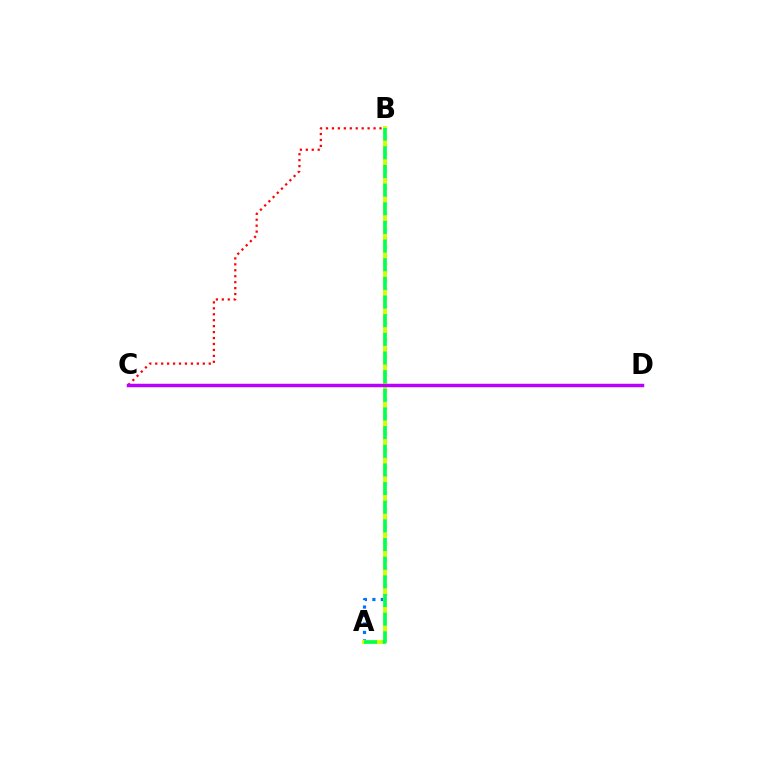{('A', 'B'): [{'color': '#0074ff', 'line_style': 'dotted', 'thickness': 2.3}, {'color': '#d1ff00', 'line_style': 'solid', 'thickness': 2.82}, {'color': '#00ff5c', 'line_style': 'dashed', 'thickness': 2.53}], ('B', 'C'): [{'color': '#ff0000', 'line_style': 'dotted', 'thickness': 1.61}], ('C', 'D'): [{'color': '#b900ff', 'line_style': 'solid', 'thickness': 2.49}]}